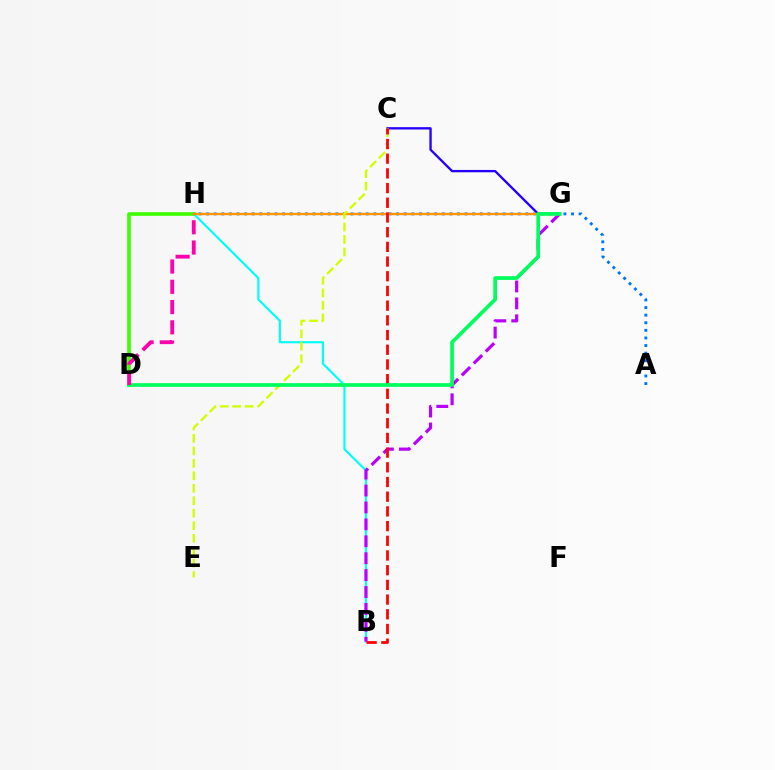{('D', 'H'): [{'color': '#3dff00', 'line_style': 'solid', 'thickness': 2.63}, {'color': '#ff00ac', 'line_style': 'dashed', 'thickness': 2.75}], ('C', 'G'): [{'color': '#2500ff', 'line_style': 'solid', 'thickness': 1.68}], ('B', 'H'): [{'color': '#00fff6', 'line_style': 'solid', 'thickness': 1.57}], ('B', 'G'): [{'color': '#b900ff', 'line_style': 'dashed', 'thickness': 2.3}], ('A', 'H'): [{'color': '#0074ff', 'line_style': 'dotted', 'thickness': 2.07}], ('G', 'H'): [{'color': '#ff9400', 'line_style': 'solid', 'thickness': 1.73}], ('C', 'E'): [{'color': '#d1ff00', 'line_style': 'dashed', 'thickness': 1.69}], ('B', 'C'): [{'color': '#ff0000', 'line_style': 'dashed', 'thickness': 2.0}], ('D', 'G'): [{'color': '#00ff5c', 'line_style': 'solid', 'thickness': 2.67}]}